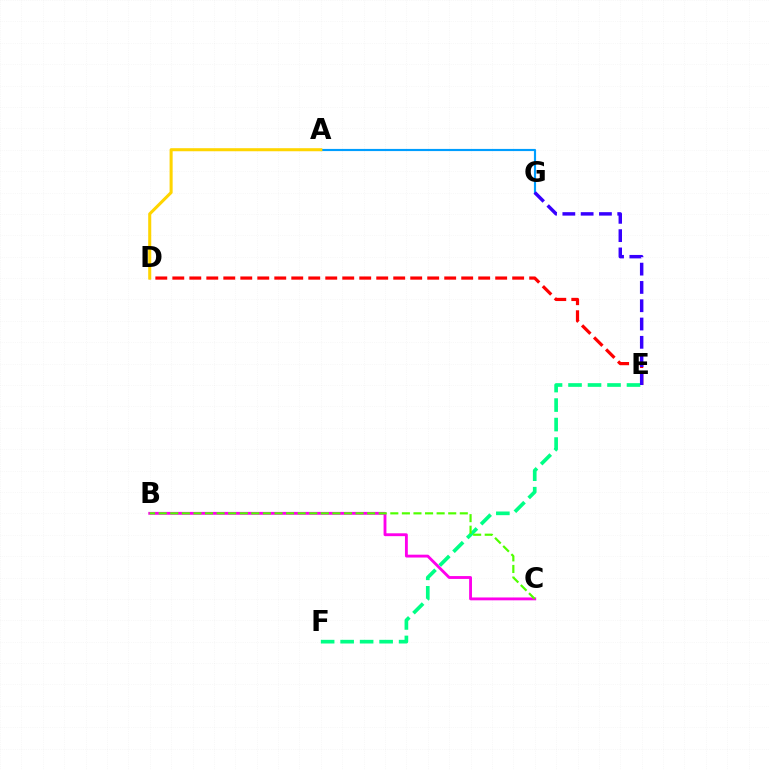{('A', 'G'): [{'color': '#009eff', 'line_style': 'solid', 'thickness': 1.55}], ('D', 'E'): [{'color': '#ff0000', 'line_style': 'dashed', 'thickness': 2.31}], ('B', 'C'): [{'color': '#ff00ed', 'line_style': 'solid', 'thickness': 2.06}, {'color': '#4fff00', 'line_style': 'dashed', 'thickness': 1.57}], ('E', 'F'): [{'color': '#00ff86', 'line_style': 'dashed', 'thickness': 2.65}], ('A', 'D'): [{'color': '#ffd500', 'line_style': 'solid', 'thickness': 2.2}], ('E', 'G'): [{'color': '#3700ff', 'line_style': 'dashed', 'thickness': 2.49}]}